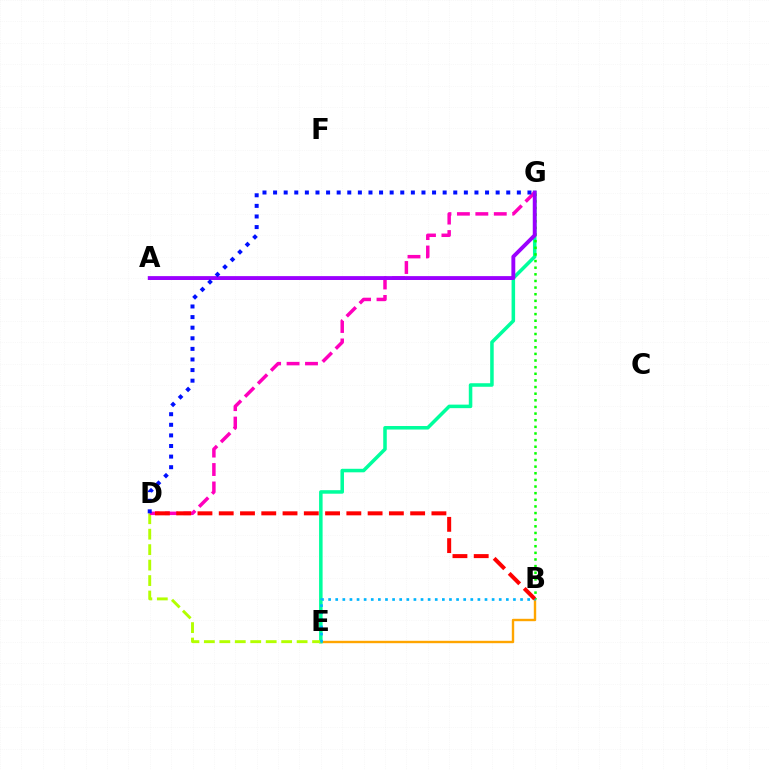{('B', 'E'): [{'color': '#ffa500', 'line_style': 'solid', 'thickness': 1.73}, {'color': '#00b5ff', 'line_style': 'dotted', 'thickness': 1.93}], ('E', 'G'): [{'color': '#00ff9d', 'line_style': 'solid', 'thickness': 2.54}], ('D', 'E'): [{'color': '#b3ff00', 'line_style': 'dashed', 'thickness': 2.1}], ('D', 'G'): [{'color': '#ff00bd', 'line_style': 'dashed', 'thickness': 2.5}, {'color': '#0010ff', 'line_style': 'dotted', 'thickness': 2.88}], ('B', 'G'): [{'color': '#08ff00', 'line_style': 'dotted', 'thickness': 1.8}], ('A', 'G'): [{'color': '#9b00ff', 'line_style': 'solid', 'thickness': 2.79}], ('B', 'D'): [{'color': '#ff0000', 'line_style': 'dashed', 'thickness': 2.89}]}